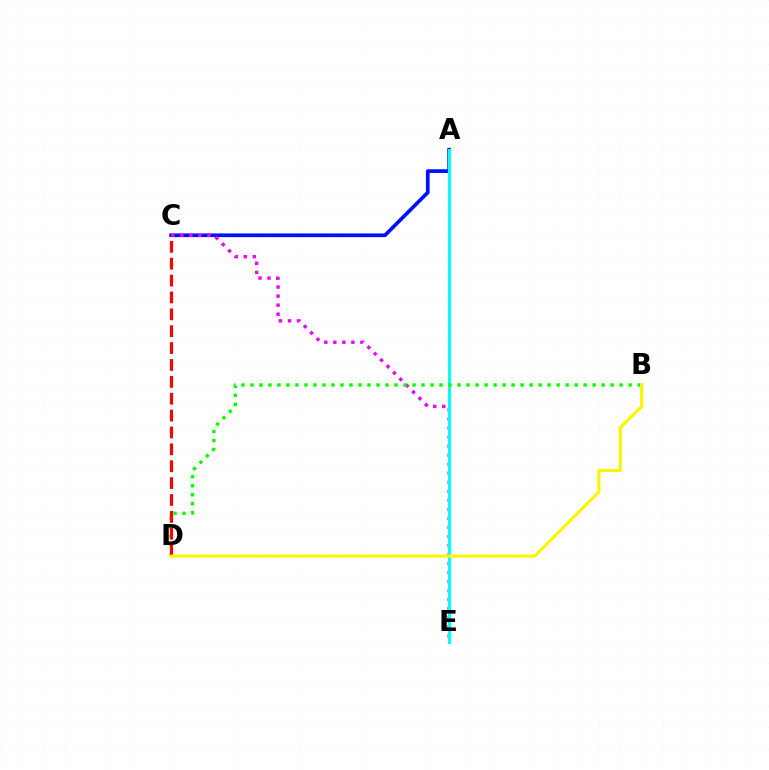{('A', 'C'): [{'color': '#0010ff', 'line_style': 'solid', 'thickness': 2.66}], ('C', 'E'): [{'color': '#ee00ff', 'line_style': 'dotted', 'thickness': 2.45}], ('A', 'E'): [{'color': '#00fff6', 'line_style': 'solid', 'thickness': 2.23}], ('B', 'D'): [{'color': '#08ff00', 'line_style': 'dotted', 'thickness': 2.45}, {'color': '#fcf500', 'line_style': 'solid', 'thickness': 2.24}], ('C', 'D'): [{'color': '#ff0000', 'line_style': 'dashed', 'thickness': 2.29}]}